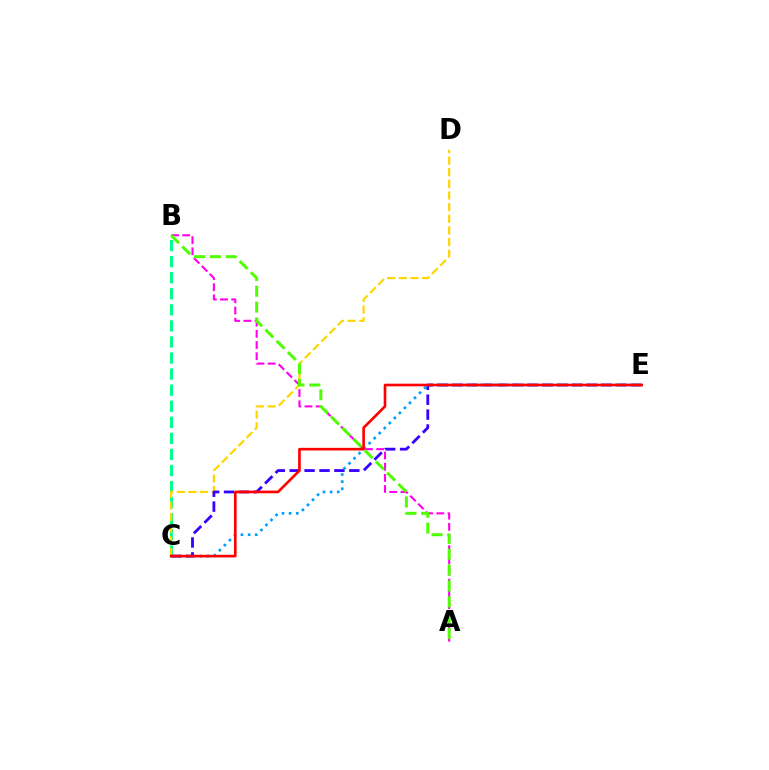{('A', 'B'): [{'color': '#ff00ed', 'line_style': 'dashed', 'thickness': 1.52}, {'color': '#4fff00', 'line_style': 'dashed', 'thickness': 2.15}], ('B', 'C'): [{'color': '#00ff86', 'line_style': 'dashed', 'thickness': 2.18}], ('C', 'D'): [{'color': '#ffd500', 'line_style': 'dashed', 'thickness': 1.58}], ('C', 'E'): [{'color': '#3700ff', 'line_style': 'dashed', 'thickness': 2.03}, {'color': '#009eff', 'line_style': 'dotted', 'thickness': 1.94}, {'color': '#ff0000', 'line_style': 'solid', 'thickness': 1.91}]}